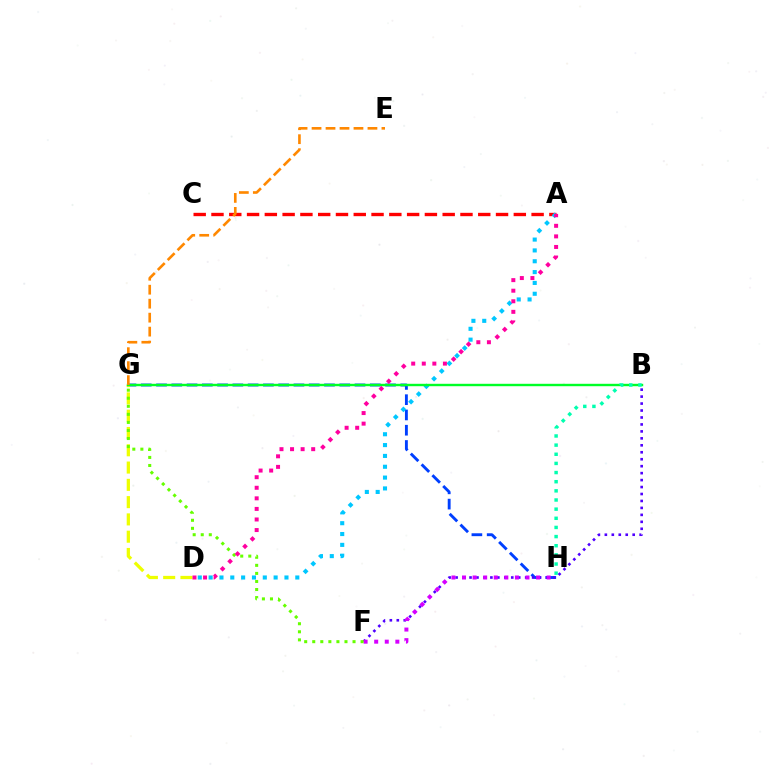{('A', 'C'): [{'color': '#ff0000', 'line_style': 'dashed', 'thickness': 2.42}], ('G', 'H'): [{'color': '#003fff', 'line_style': 'dashed', 'thickness': 2.07}], ('B', 'F'): [{'color': '#4f00ff', 'line_style': 'dotted', 'thickness': 1.89}], ('A', 'D'): [{'color': '#00c7ff', 'line_style': 'dotted', 'thickness': 2.94}, {'color': '#ff00a0', 'line_style': 'dotted', 'thickness': 2.87}], ('D', 'G'): [{'color': '#eeff00', 'line_style': 'dashed', 'thickness': 2.35}], ('B', 'G'): [{'color': '#00ff27', 'line_style': 'solid', 'thickness': 1.73}], ('F', 'H'): [{'color': '#d600ff', 'line_style': 'dotted', 'thickness': 2.87}], ('F', 'G'): [{'color': '#66ff00', 'line_style': 'dotted', 'thickness': 2.19}], ('E', 'G'): [{'color': '#ff8800', 'line_style': 'dashed', 'thickness': 1.9}], ('B', 'H'): [{'color': '#00ffaf', 'line_style': 'dotted', 'thickness': 2.48}]}